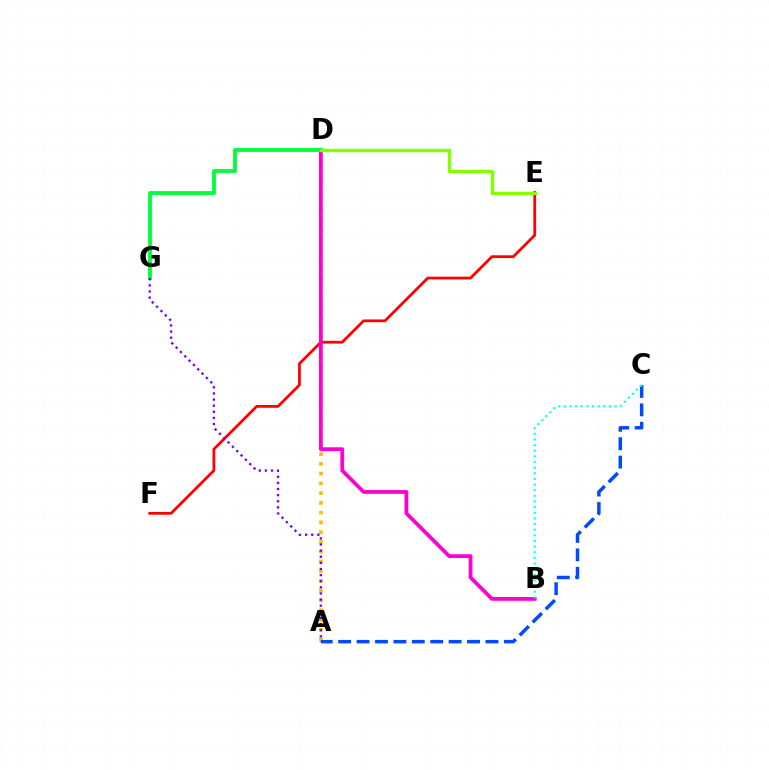{('A', 'D'): [{'color': '#ffbd00', 'line_style': 'dotted', 'thickness': 2.65}], ('E', 'F'): [{'color': '#ff0000', 'line_style': 'solid', 'thickness': 2.0}], ('A', 'C'): [{'color': '#004bff', 'line_style': 'dashed', 'thickness': 2.5}], ('B', 'D'): [{'color': '#ff00cf', 'line_style': 'solid', 'thickness': 2.71}], ('D', 'G'): [{'color': '#00ff39', 'line_style': 'solid', 'thickness': 2.75}], ('D', 'E'): [{'color': '#84ff00', 'line_style': 'solid', 'thickness': 2.45}], ('A', 'G'): [{'color': '#7200ff', 'line_style': 'dotted', 'thickness': 1.66}], ('B', 'C'): [{'color': '#00fff6', 'line_style': 'dotted', 'thickness': 1.53}]}